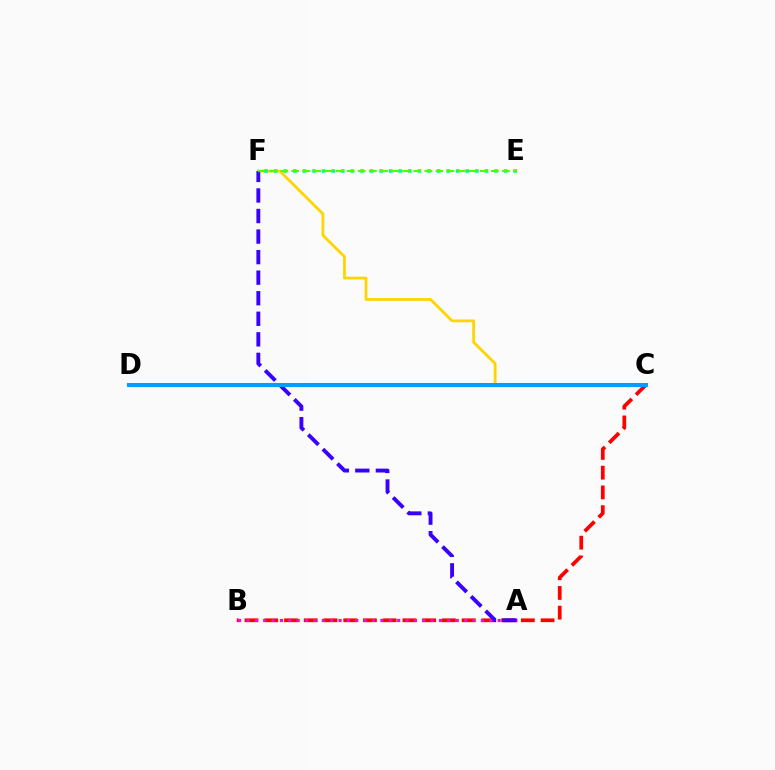{('B', 'C'): [{'color': '#ff0000', 'line_style': 'dashed', 'thickness': 2.68}], ('C', 'F'): [{'color': '#ffd500', 'line_style': 'solid', 'thickness': 2.0}], ('A', 'B'): [{'color': '#ff00ed', 'line_style': 'dotted', 'thickness': 2.28}], ('A', 'F'): [{'color': '#3700ff', 'line_style': 'dashed', 'thickness': 2.79}], ('E', 'F'): [{'color': '#00ff86', 'line_style': 'dotted', 'thickness': 2.6}, {'color': '#4fff00', 'line_style': 'dashed', 'thickness': 1.51}], ('C', 'D'): [{'color': '#009eff', 'line_style': 'solid', 'thickness': 2.92}]}